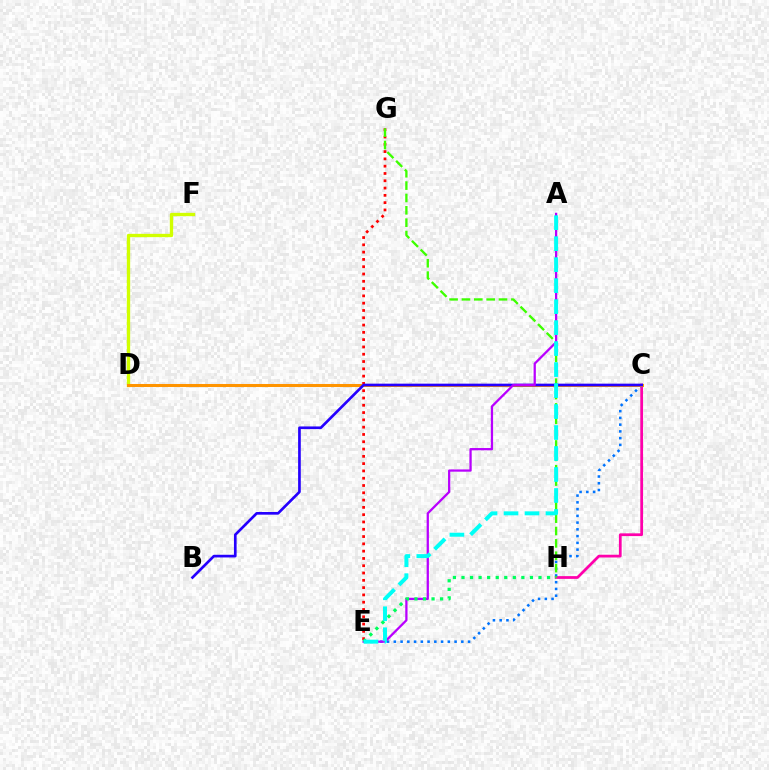{('D', 'F'): [{'color': '#d1ff00', 'line_style': 'solid', 'thickness': 2.39}], ('E', 'G'): [{'color': '#ff0000', 'line_style': 'dotted', 'thickness': 1.98}], ('C', 'H'): [{'color': '#ff00ac', 'line_style': 'solid', 'thickness': 1.98}], ('C', 'E'): [{'color': '#0074ff', 'line_style': 'dotted', 'thickness': 1.83}], ('C', 'D'): [{'color': '#ff9400', 'line_style': 'solid', 'thickness': 2.18}], ('G', 'H'): [{'color': '#3dff00', 'line_style': 'dashed', 'thickness': 1.68}], ('B', 'C'): [{'color': '#2500ff', 'line_style': 'solid', 'thickness': 1.92}], ('A', 'E'): [{'color': '#b900ff', 'line_style': 'solid', 'thickness': 1.63}, {'color': '#00fff6', 'line_style': 'dashed', 'thickness': 2.85}], ('E', 'H'): [{'color': '#00ff5c', 'line_style': 'dotted', 'thickness': 2.32}]}